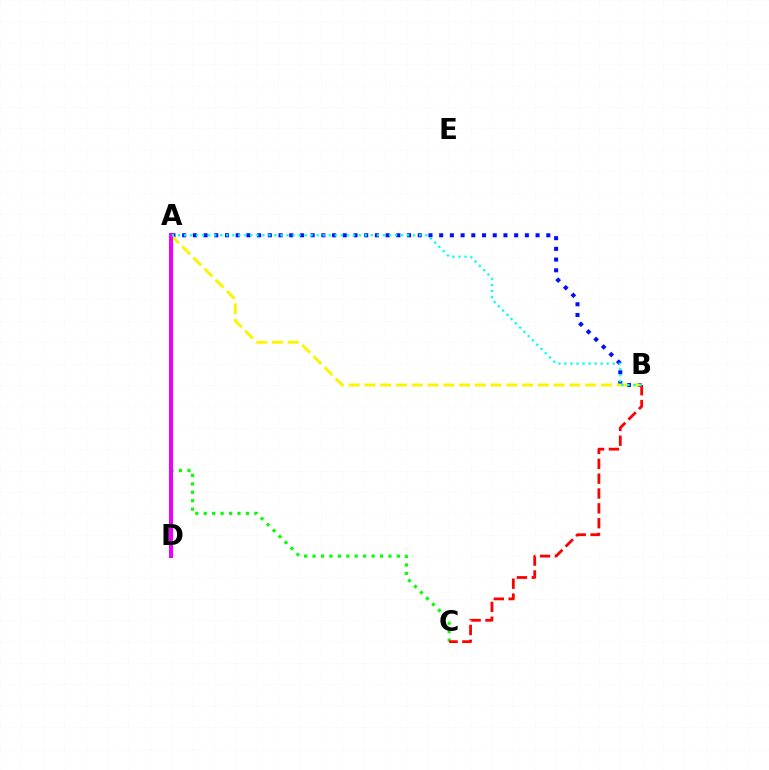{('A', 'B'): [{'color': '#0010ff', 'line_style': 'dotted', 'thickness': 2.91}, {'color': '#fcf500', 'line_style': 'dashed', 'thickness': 2.14}, {'color': '#00fff6', 'line_style': 'dotted', 'thickness': 1.64}], ('A', 'C'): [{'color': '#08ff00', 'line_style': 'dotted', 'thickness': 2.29}], ('B', 'C'): [{'color': '#ff0000', 'line_style': 'dashed', 'thickness': 2.02}], ('A', 'D'): [{'color': '#ee00ff', 'line_style': 'solid', 'thickness': 2.88}]}